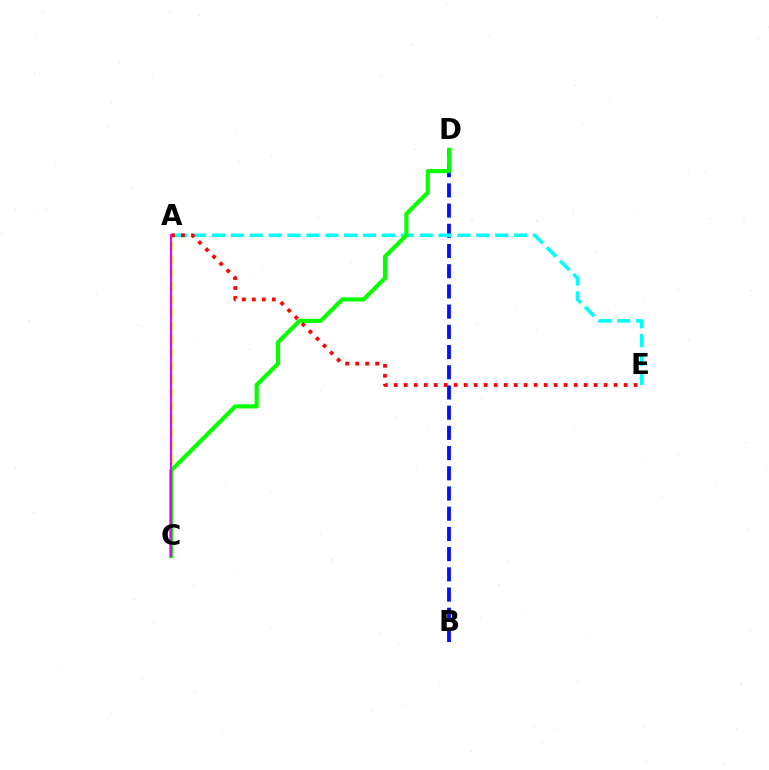{('A', 'C'): [{'color': '#fcf500', 'line_style': 'dashed', 'thickness': 1.8}, {'color': '#ee00ff', 'line_style': 'solid', 'thickness': 1.5}], ('B', 'D'): [{'color': '#0010ff', 'line_style': 'dashed', 'thickness': 2.75}], ('A', 'E'): [{'color': '#00fff6', 'line_style': 'dashed', 'thickness': 2.57}, {'color': '#ff0000', 'line_style': 'dotted', 'thickness': 2.72}], ('C', 'D'): [{'color': '#08ff00', 'line_style': 'solid', 'thickness': 2.97}]}